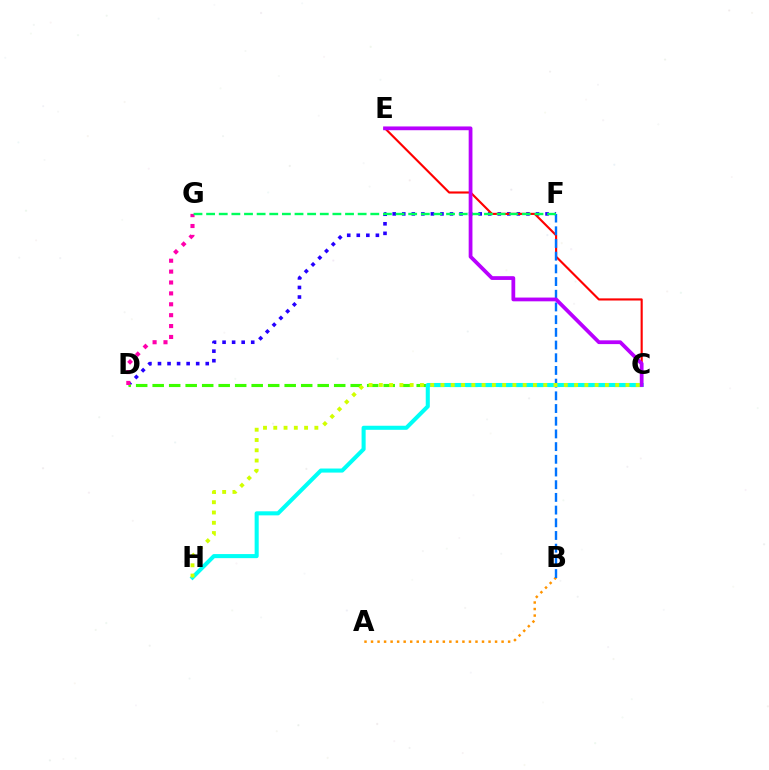{('D', 'F'): [{'color': '#2500ff', 'line_style': 'dotted', 'thickness': 2.6}], ('C', 'E'): [{'color': '#ff0000', 'line_style': 'solid', 'thickness': 1.54}, {'color': '#b900ff', 'line_style': 'solid', 'thickness': 2.71}], ('C', 'D'): [{'color': '#3dff00', 'line_style': 'dashed', 'thickness': 2.24}], ('D', 'G'): [{'color': '#ff00ac', 'line_style': 'dotted', 'thickness': 2.96}], ('A', 'B'): [{'color': '#ff9400', 'line_style': 'dotted', 'thickness': 1.77}], ('B', 'F'): [{'color': '#0074ff', 'line_style': 'dashed', 'thickness': 1.72}], ('C', 'H'): [{'color': '#00fff6', 'line_style': 'solid', 'thickness': 2.93}, {'color': '#d1ff00', 'line_style': 'dotted', 'thickness': 2.79}], ('F', 'G'): [{'color': '#00ff5c', 'line_style': 'dashed', 'thickness': 1.72}]}